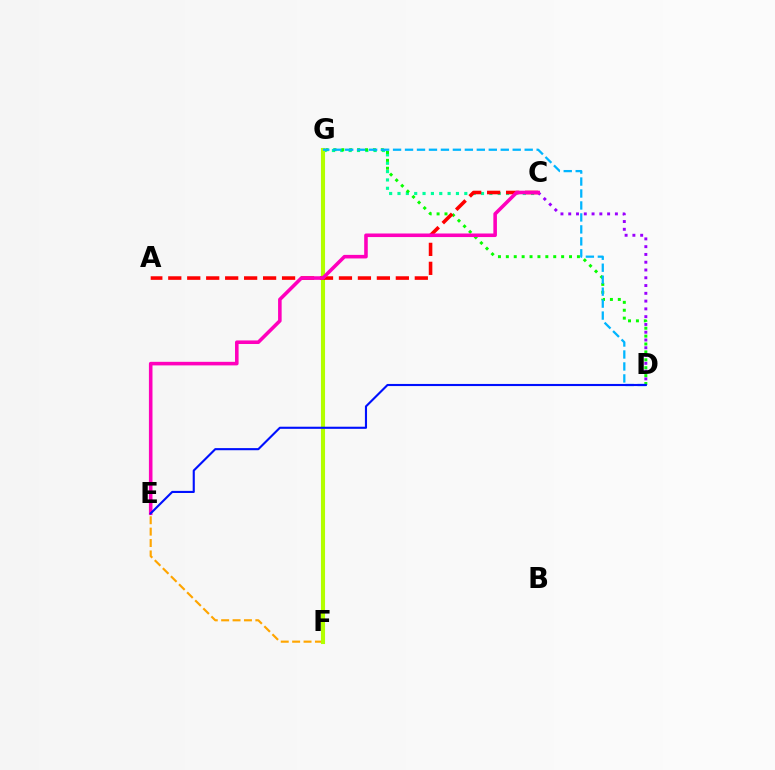{('C', 'G'): [{'color': '#00ff9d', 'line_style': 'dotted', 'thickness': 2.27}], ('E', 'F'): [{'color': '#ffa500', 'line_style': 'dashed', 'thickness': 1.55}], ('C', 'D'): [{'color': '#9b00ff', 'line_style': 'dotted', 'thickness': 2.11}], ('F', 'G'): [{'color': '#b3ff00', 'line_style': 'solid', 'thickness': 2.95}], ('D', 'G'): [{'color': '#08ff00', 'line_style': 'dotted', 'thickness': 2.15}, {'color': '#00b5ff', 'line_style': 'dashed', 'thickness': 1.63}], ('A', 'C'): [{'color': '#ff0000', 'line_style': 'dashed', 'thickness': 2.58}], ('C', 'E'): [{'color': '#ff00bd', 'line_style': 'solid', 'thickness': 2.57}], ('D', 'E'): [{'color': '#0010ff', 'line_style': 'solid', 'thickness': 1.52}]}